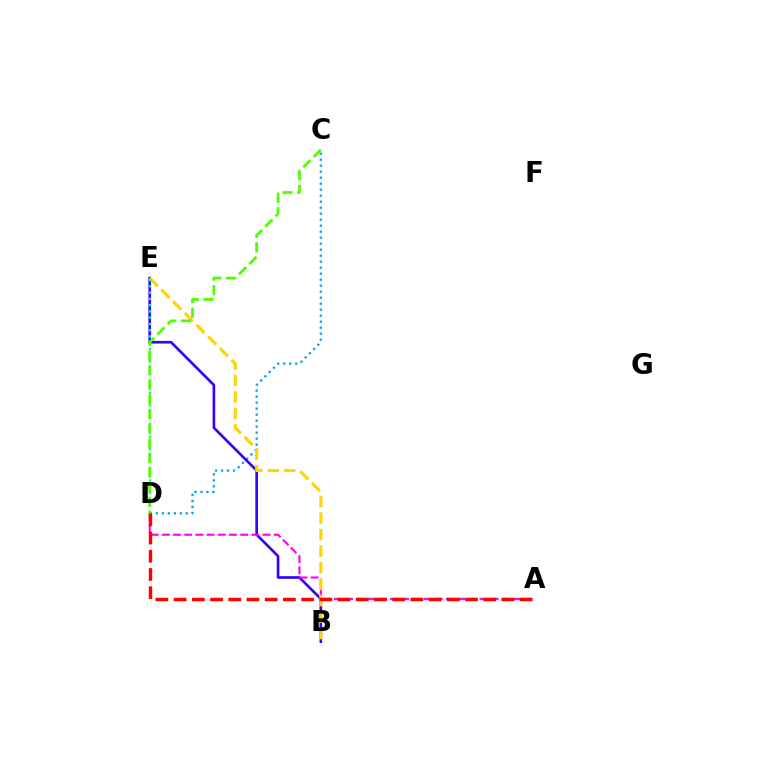{('C', 'D'): [{'color': '#009eff', 'line_style': 'dotted', 'thickness': 1.63}, {'color': '#4fff00', 'line_style': 'dashed', 'thickness': 1.99}], ('B', 'E'): [{'color': '#3700ff', 'line_style': 'solid', 'thickness': 1.92}, {'color': '#ffd500', 'line_style': 'dashed', 'thickness': 2.24}], ('A', 'D'): [{'color': '#ff00ed', 'line_style': 'dashed', 'thickness': 1.52}, {'color': '#ff0000', 'line_style': 'dashed', 'thickness': 2.47}], ('D', 'E'): [{'color': '#00ff86', 'line_style': 'dotted', 'thickness': 1.7}]}